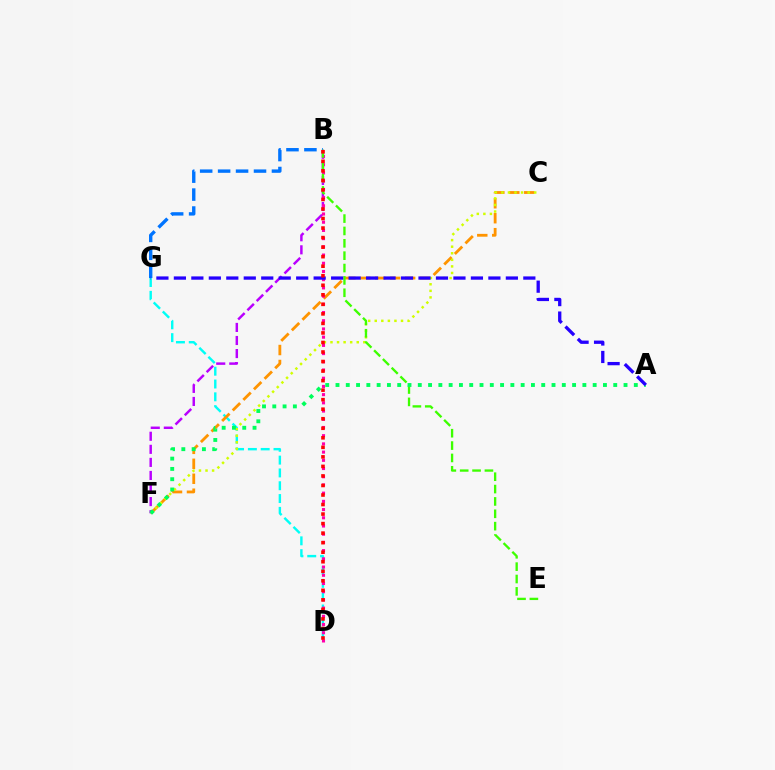{('D', 'G'): [{'color': '#00fff6', 'line_style': 'dashed', 'thickness': 1.74}], ('C', 'F'): [{'color': '#ff9400', 'line_style': 'dashed', 'thickness': 2.03}, {'color': '#d1ff00', 'line_style': 'dotted', 'thickness': 1.78}], ('B', 'F'): [{'color': '#b900ff', 'line_style': 'dashed', 'thickness': 1.77}], ('B', 'D'): [{'color': '#ff00ac', 'line_style': 'dotted', 'thickness': 2.23}, {'color': '#ff0000', 'line_style': 'dotted', 'thickness': 2.59}], ('B', 'G'): [{'color': '#0074ff', 'line_style': 'dashed', 'thickness': 2.44}], ('B', 'E'): [{'color': '#3dff00', 'line_style': 'dashed', 'thickness': 1.68}], ('A', 'F'): [{'color': '#00ff5c', 'line_style': 'dotted', 'thickness': 2.8}], ('A', 'G'): [{'color': '#2500ff', 'line_style': 'dashed', 'thickness': 2.37}]}